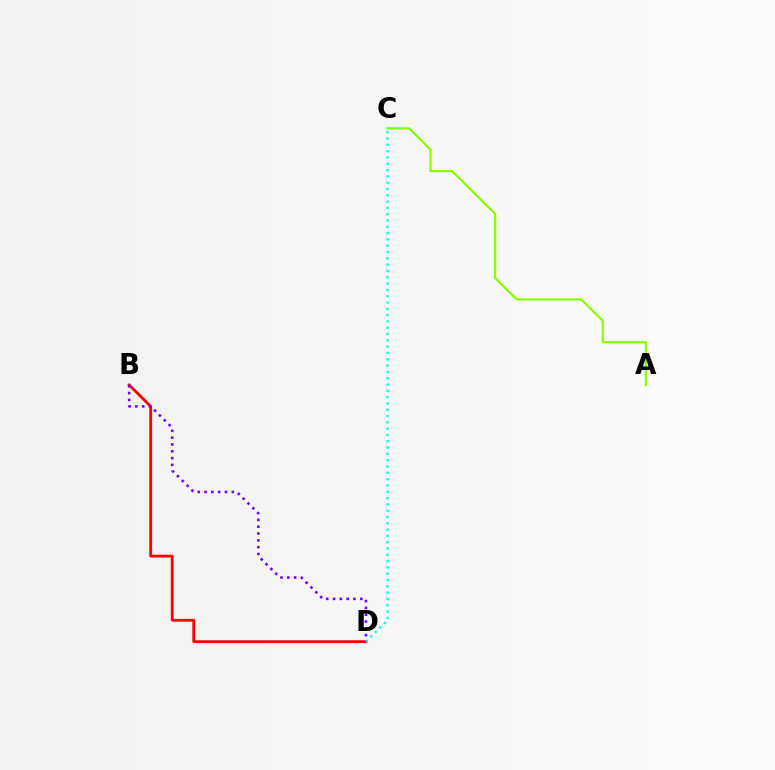{('B', 'D'): [{'color': '#ff0000', 'line_style': 'solid', 'thickness': 2.01}, {'color': '#7200ff', 'line_style': 'dotted', 'thickness': 1.85}], ('C', 'D'): [{'color': '#00fff6', 'line_style': 'dotted', 'thickness': 1.71}], ('A', 'C'): [{'color': '#84ff00', 'line_style': 'solid', 'thickness': 1.58}]}